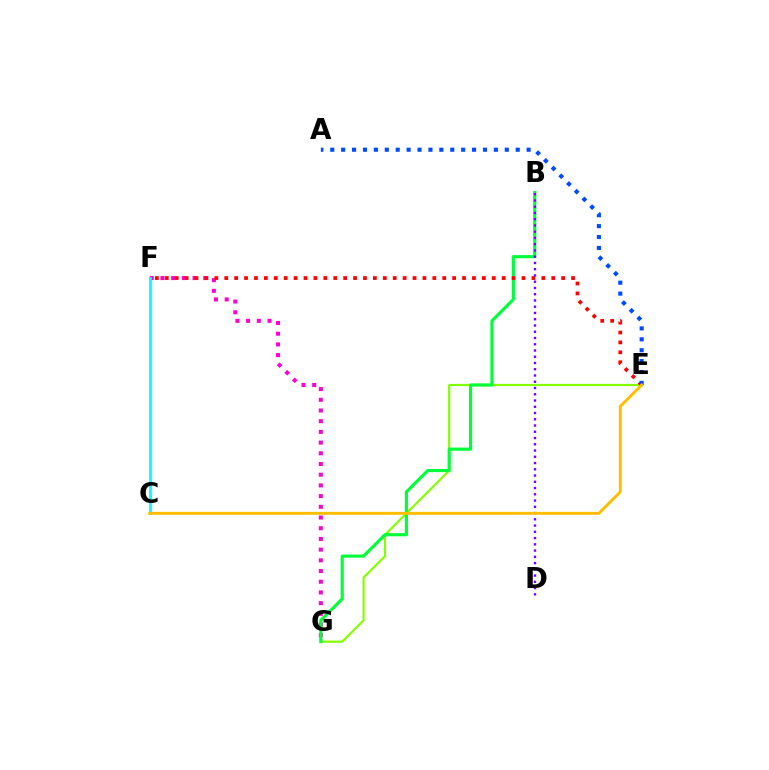{('F', 'G'): [{'color': '#ff00cf', 'line_style': 'dotted', 'thickness': 2.91}], ('E', 'G'): [{'color': '#84ff00', 'line_style': 'solid', 'thickness': 1.57}], ('C', 'F'): [{'color': '#00fff6', 'line_style': 'solid', 'thickness': 1.99}], ('B', 'G'): [{'color': '#00ff39', 'line_style': 'solid', 'thickness': 2.27}], ('E', 'F'): [{'color': '#ff0000', 'line_style': 'dotted', 'thickness': 2.69}], ('A', 'E'): [{'color': '#004bff', 'line_style': 'dotted', 'thickness': 2.96}], ('B', 'D'): [{'color': '#7200ff', 'line_style': 'dotted', 'thickness': 1.7}], ('C', 'E'): [{'color': '#ffbd00', 'line_style': 'solid', 'thickness': 2.11}]}